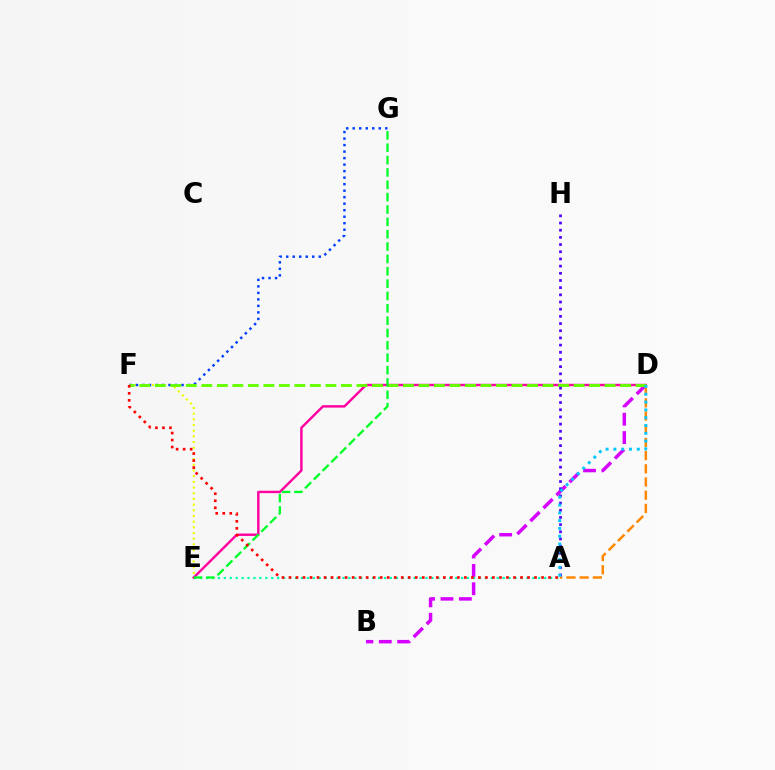{('E', 'F'): [{'color': '#eeff00', 'line_style': 'dotted', 'thickness': 1.54}], ('D', 'E'): [{'color': '#ff00a0', 'line_style': 'solid', 'thickness': 1.74}], ('F', 'G'): [{'color': '#003fff', 'line_style': 'dotted', 'thickness': 1.77}], ('B', 'D'): [{'color': '#d600ff', 'line_style': 'dashed', 'thickness': 2.5}], ('A', 'E'): [{'color': '#00ffaf', 'line_style': 'dotted', 'thickness': 1.61}], ('A', 'D'): [{'color': '#ff8800', 'line_style': 'dashed', 'thickness': 1.79}, {'color': '#00c7ff', 'line_style': 'dotted', 'thickness': 2.12}], ('D', 'F'): [{'color': '#66ff00', 'line_style': 'dashed', 'thickness': 2.11}], ('E', 'G'): [{'color': '#00ff27', 'line_style': 'dashed', 'thickness': 1.68}], ('A', 'H'): [{'color': '#4f00ff', 'line_style': 'dotted', 'thickness': 1.95}], ('A', 'F'): [{'color': '#ff0000', 'line_style': 'dotted', 'thickness': 1.91}]}